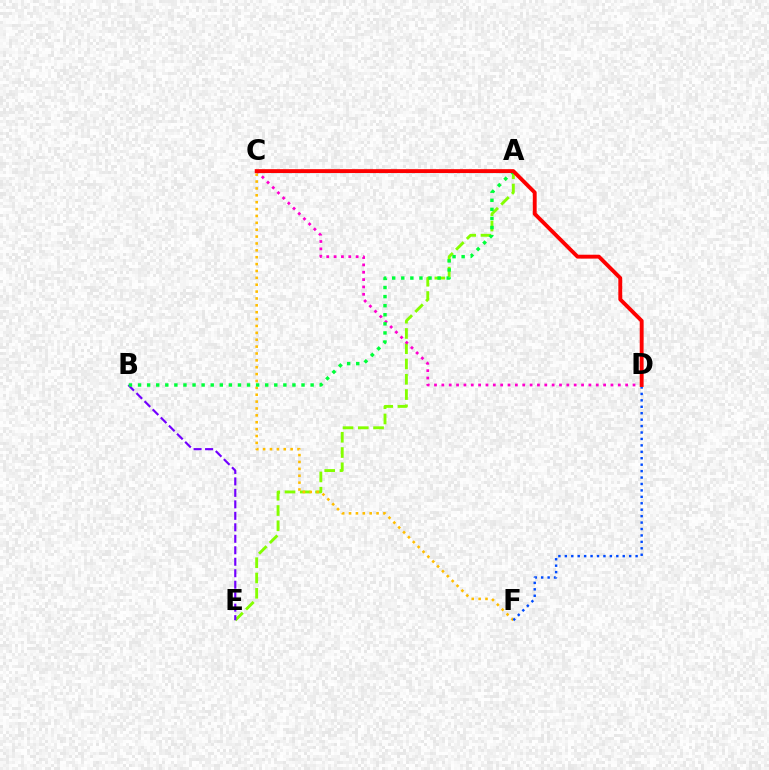{('A', 'E'): [{'color': '#84ff00', 'line_style': 'dashed', 'thickness': 2.07}], ('B', 'E'): [{'color': '#7200ff', 'line_style': 'dashed', 'thickness': 1.56}], ('C', 'D'): [{'color': '#ff00cf', 'line_style': 'dotted', 'thickness': 2.0}, {'color': '#ff0000', 'line_style': 'solid', 'thickness': 2.8}], ('A', 'C'): [{'color': '#00fff6', 'line_style': 'solid', 'thickness': 2.25}], ('C', 'F'): [{'color': '#ffbd00', 'line_style': 'dotted', 'thickness': 1.87}], ('D', 'F'): [{'color': '#004bff', 'line_style': 'dotted', 'thickness': 1.75}], ('A', 'B'): [{'color': '#00ff39', 'line_style': 'dotted', 'thickness': 2.47}]}